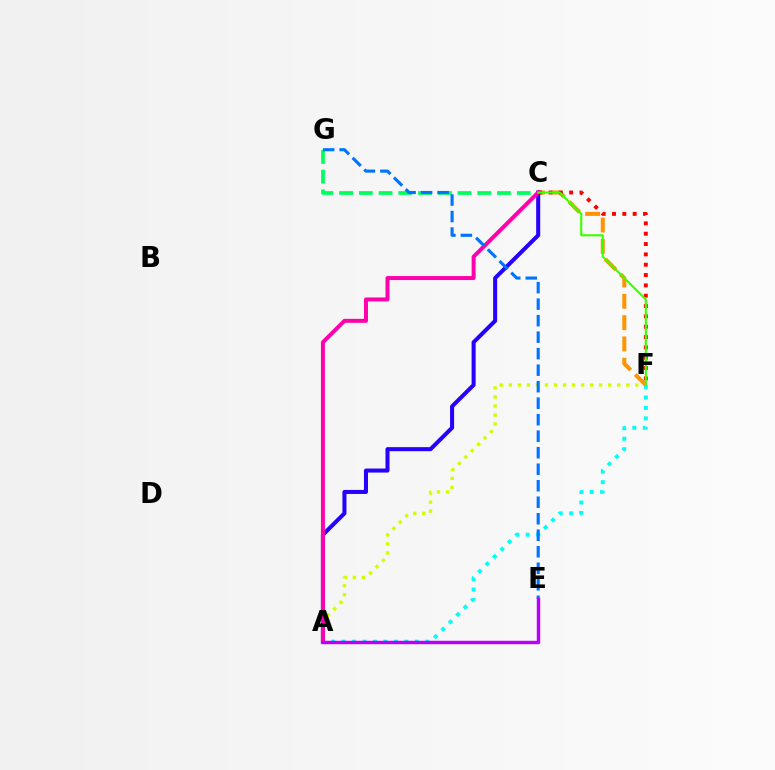{('A', 'F'): [{'color': '#d1ff00', 'line_style': 'dotted', 'thickness': 2.46}, {'color': '#00fff6', 'line_style': 'dotted', 'thickness': 2.84}], ('C', 'F'): [{'color': '#ff9400', 'line_style': 'dashed', 'thickness': 2.89}, {'color': '#ff0000', 'line_style': 'dotted', 'thickness': 2.81}, {'color': '#3dff00', 'line_style': 'solid', 'thickness': 1.53}], ('C', 'G'): [{'color': '#00ff5c', 'line_style': 'dashed', 'thickness': 2.68}], ('A', 'C'): [{'color': '#2500ff', 'line_style': 'solid', 'thickness': 2.91}, {'color': '#ff00ac', 'line_style': 'solid', 'thickness': 2.87}], ('E', 'G'): [{'color': '#0074ff', 'line_style': 'dashed', 'thickness': 2.24}], ('A', 'E'): [{'color': '#b900ff', 'line_style': 'solid', 'thickness': 2.47}]}